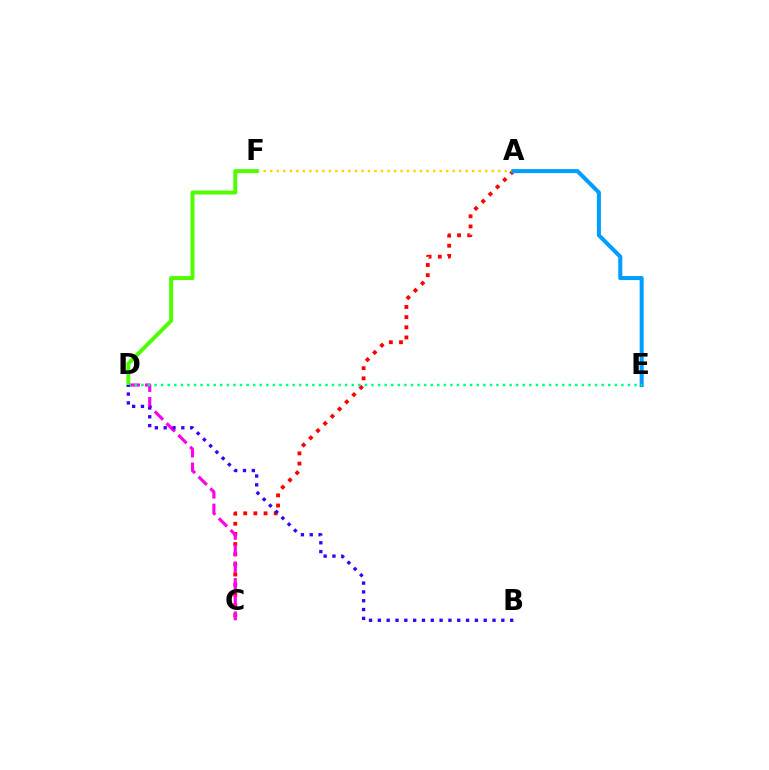{('A', 'C'): [{'color': '#ff0000', 'line_style': 'dotted', 'thickness': 2.76}], ('A', 'F'): [{'color': '#ffd500', 'line_style': 'dotted', 'thickness': 1.77}], ('C', 'D'): [{'color': '#ff00ed', 'line_style': 'dashed', 'thickness': 2.26}], ('D', 'F'): [{'color': '#4fff00', 'line_style': 'solid', 'thickness': 2.87}], ('A', 'E'): [{'color': '#009eff', 'line_style': 'solid', 'thickness': 2.91}], ('D', 'E'): [{'color': '#00ff86', 'line_style': 'dotted', 'thickness': 1.79}], ('B', 'D'): [{'color': '#3700ff', 'line_style': 'dotted', 'thickness': 2.4}]}